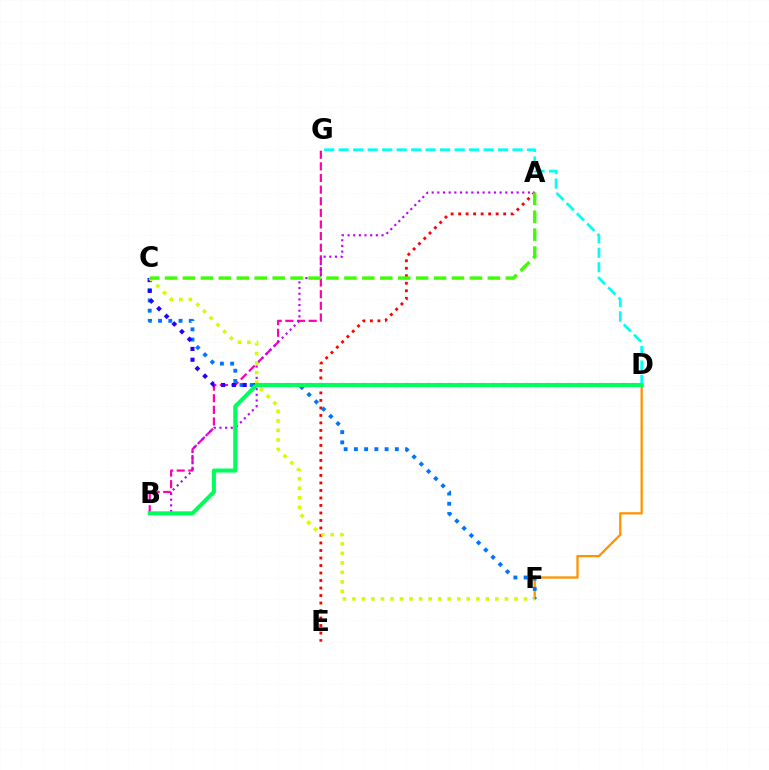{('D', 'F'): [{'color': '#ff9400', 'line_style': 'solid', 'thickness': 1.64}], ('B', 'G'): [{'color': '#ff00ac', 'line_style': 'dashed', 'thickness': 1.58}], ('A', 'E'): [{'color': '#ff0000', 'line_style': 'dotted', 'thickness': 2.04}], ('A', 'B'): [{'color': '#b900ff', 'line_style': 'dotted', 'thickness': 1.54}], ('C', 'F'): [{'color': '#0074ff', 'line_style': 'dotted', 'thickness': 2.78}, {'color': '#d1ff00', 'line_style': 'dotted', 'thickness': 2.59}], ('C', 'D'): [{'color': '#2500ff', 'line_style': 'dotted', 'thickness': 2.94}], ('A', 'C'): [{'color': '#3dff00', 'line_style': 'dashed', 'thickness': 2.44}], ('D', 'G'): [{'color': '#00fff6', 'line_style': 'dashed', 'thickness': 1.97}], ('B', 'D'): [{'color': '#00ff5c', 'line_style': 'solid', 'thickness': 2.92}]}